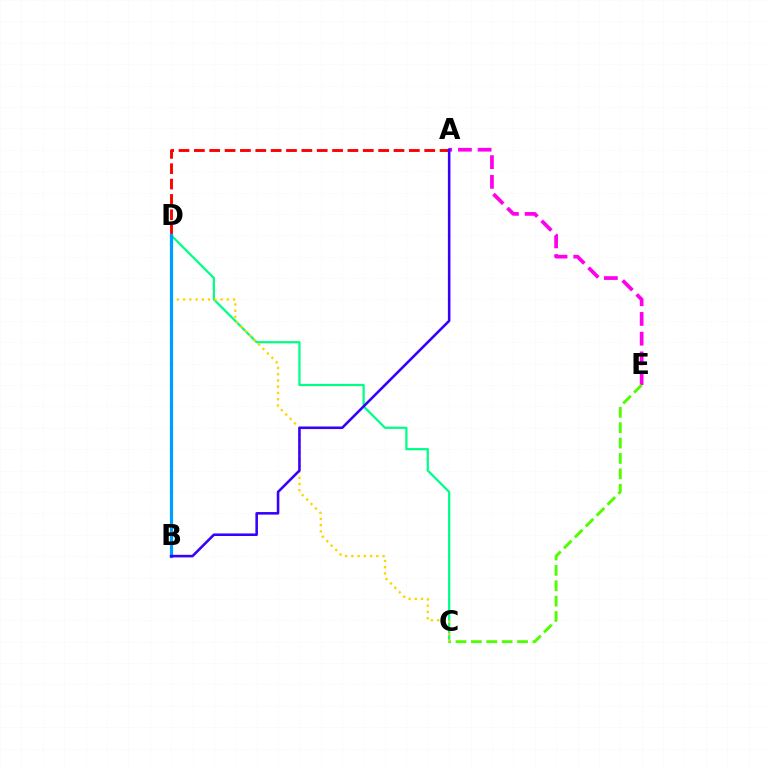{('A', 'E'): [{'color': '#ff00ed', 'line_style': 'dashed', 'thickness': 2.68}], ('C', 'E'): [{'color': '#4fff00', 'line_style': 'dashed', 'thickness': 2.09}], ('C', 'D'): [{'color': '#00ff86', 'line_style': 'solid', 'thickness': 1.61}, {'color': '#ffd500', 'line_style': 'dotted', 'thickness': 1.7}], ('A', 'D'): [{'color': '#ff0000', 'line_style': 'dashed', 'thickness': 2.09}], ('B', 'D'): [{'color': '#009eff', 'line_style': 'solid', 'thickness': 2.31}], ('A', 'B'): [{'color': '#3700ff', 'line_style': 'solid', 'thickness': 1.85}]}